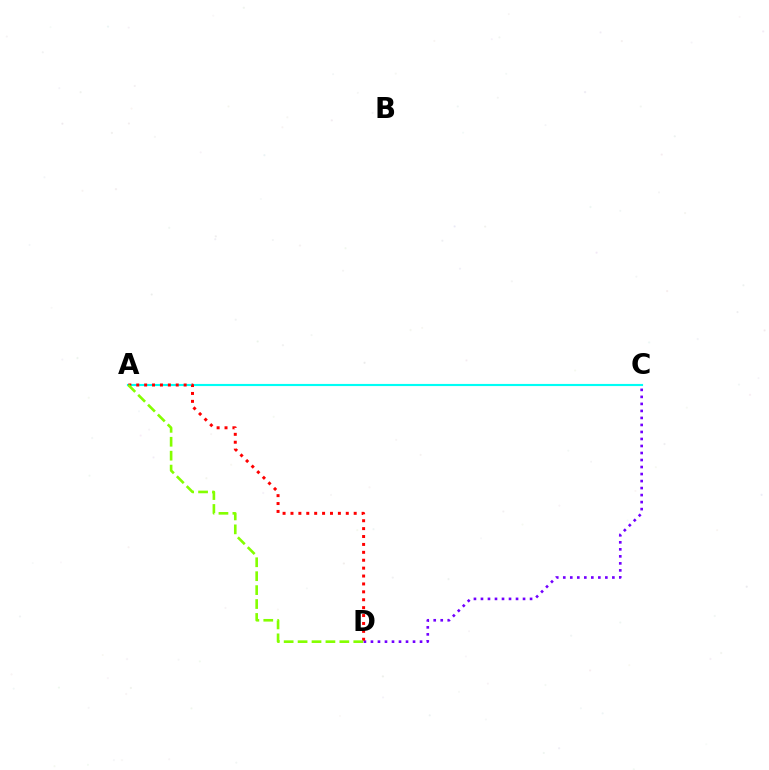{('C', 'D'): [{'color': '#7200ff', 'line_style': 'dotted', 'thickness': 1.91}], ('A', 'C'): [{'color': '#00fff6', 'line_style': 'solid', 'thickness': 1.54}], ('A', 'D'): [{'color': '#ff0000', 'line_style': 'dotted', 'thickness': 2.15}, {'color': '#84ff00', 'line_style': 'dashed', 'thickness': 1.89}]}